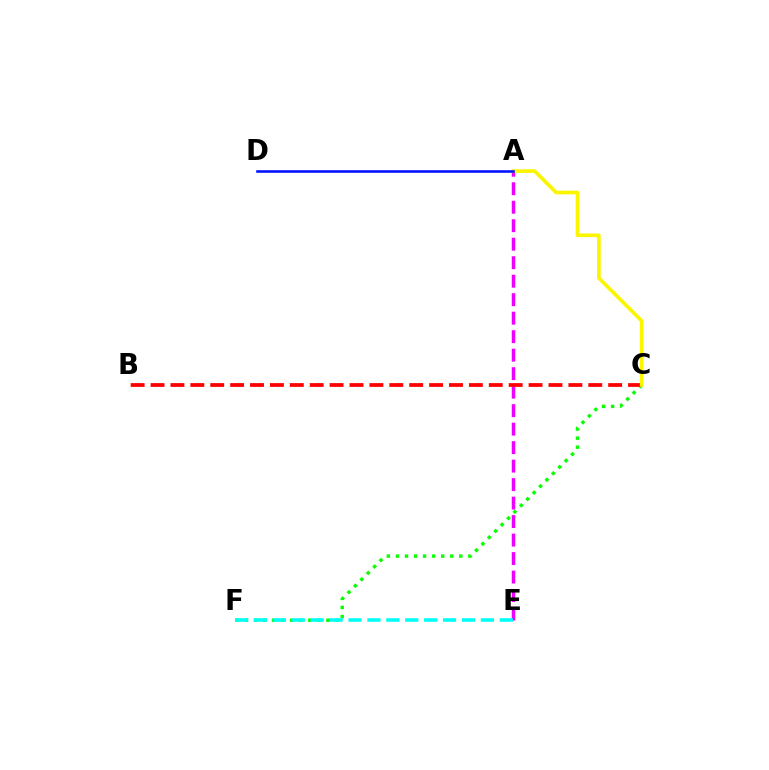{('C', 'F'): [{'color': '#08ff00', 'line_style': 'dotted', 'thickness': 2.46}], ('A', 'E'): [{'color': '#ee00ff', 'line_style': 'dashed', 'thickness': 2.51}], ('B', 'C'): [{'color': '#ff0000', 'line_style': 'dashed', 'thickness': 2.7}], ('A', 'C'): [{'color': '#fcf500', 'line_style': 'solid', 'thickness': 2.64}], ('A', 'D'): [{'color': '#0010ff', 'line_style': 'solid', 'thickness': 1.86}], ('E', 'F'): [{'color': '#00fff6', 'line_style': 'dashed', 'thickness': 2.57}]}